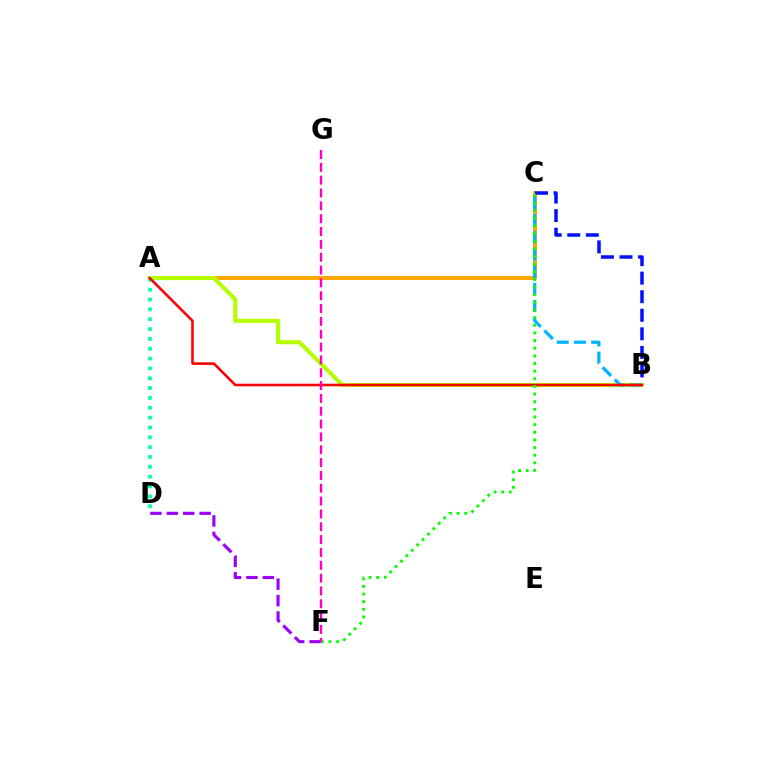{('A', 'C'): [{'color': '#ffa500', 'line_style': 'solid', 'thickness': 2.82}], ('B', 'C'): [{'color': '#0010ff', 'line_style': 'dashed', 'thickness': 2.52}, {'color': '#00b5ff', 'line_style': 'dashed', 'thickness': 2.34}], ('A', 'B'): [{'color': '#b3ff00', 'line_style': 'solid', 'thickness': 2.96}, {'color': '#ff0000', 'line_style': 'solid', 'thickness': 1.85}], ('A', 'D'): [{'color': '#00ff9d', 'line_style': 'dotted', 'thickness': 2.67}], ('D', 'F'): [{'color': '#9b00ff', 'line_style': 'dashed', 'thickness': 2.23}], ('C', 'F'): [{'color': '#08ff00', 'line_style': 'dotted', 'thickness': 2.08}], ('F', 'G'): [{'color': '#ff00bd', 'line_style': 'dashed', 'thickness': 1.74}]}